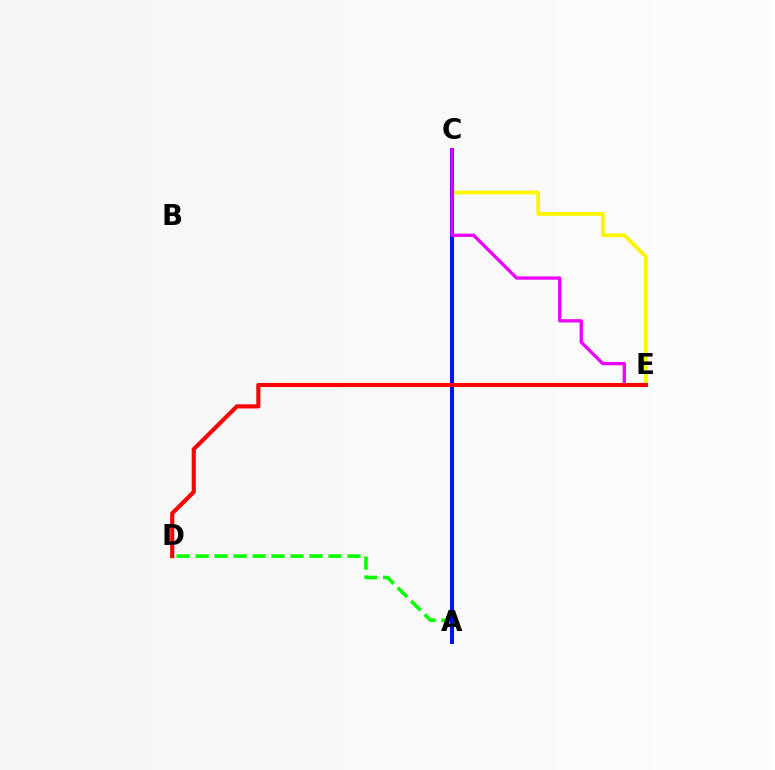{('C', 'E'): [{'color': '#fcf500', 'line_style': 'solid', 'thickness': 2.73}, {'color': '#ee00ff', 'line_style': 'solid', 'thickness': 2.37}], ('A', 'D'): [{'color': '#08ff00', 'line_style': 'dashed', 'thickness': 2.58}], ('A', 'C'): [{'color': '#00fff6', 'line_style': 'solid', 'thickness': 2.31}, {'color': '#0010ff', 'line_style': 'solid', 'thickness': 2.86}], ('D', 'E'): [{'color': '#ff0000', 'line_style': 'solid', 'thickness': 2.95}]}